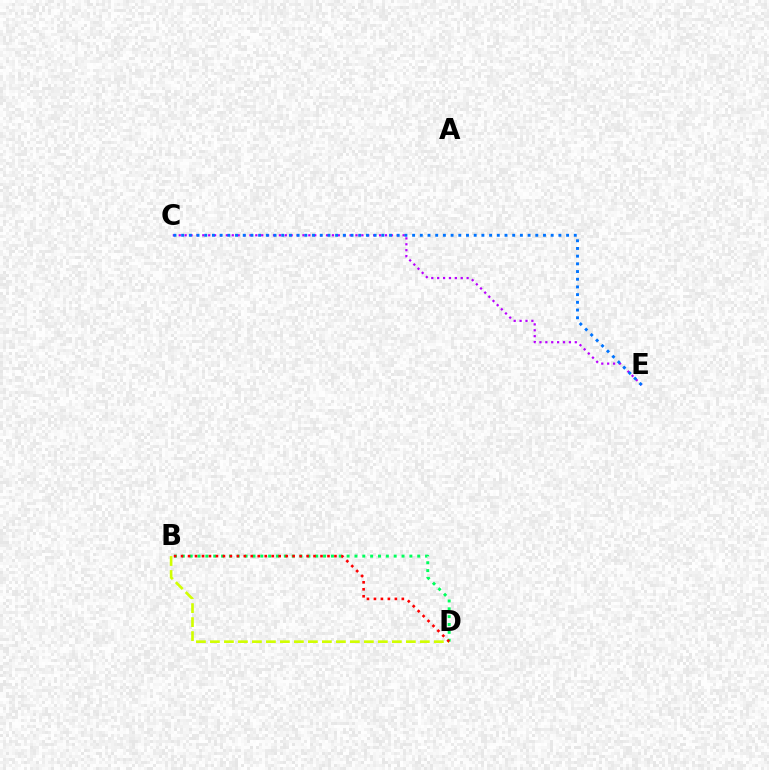{('B', 'D'): [{'color': '#d1ff00', 'line_style': 'dashed', 'thickness': 1.9}, {'color': '#00ff5c', 'line_style': 'dotted', 'thickness': 2.13}, {'color': '#ff0000', 'line_style': 'dotted', 'thickness': 1.89}], ('C', 'E'): [{'color': '#b900ff', 'line_style': 'dotted', 'thickness': 1.6}, {'color': '#0074ff', 'line_style': 'dotted', 'thickness': 2.09}]}